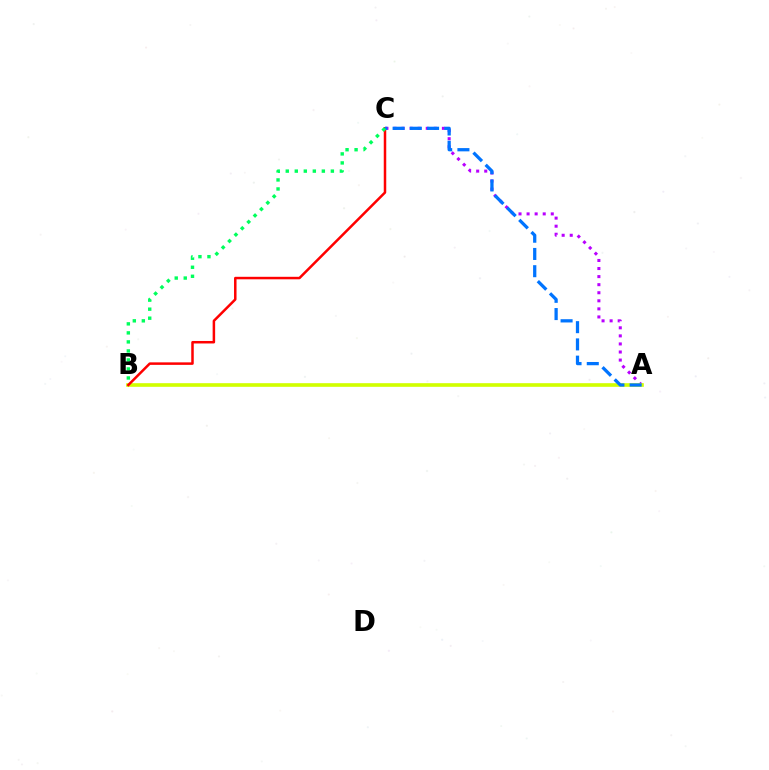{('A', 'C'): [{'color': '#b900ff', 'line_style': 'dotted', 'thickness': 2.19}, {'color': '#0074ff', 'line_style': 'dashed', 'thickness': 2.34}], ('A', 'B'): [{'color': '#d1ff00', 'line_style': 'solid', 'thickness': 2.62}], ('B', 'C'): [{'color': '#ff0000', 'line_style': 'solid', 'thickness': 1.8}, {'color': '#00ff5c', 'line_style': 'dotted', 'thickness': 2.45}]}